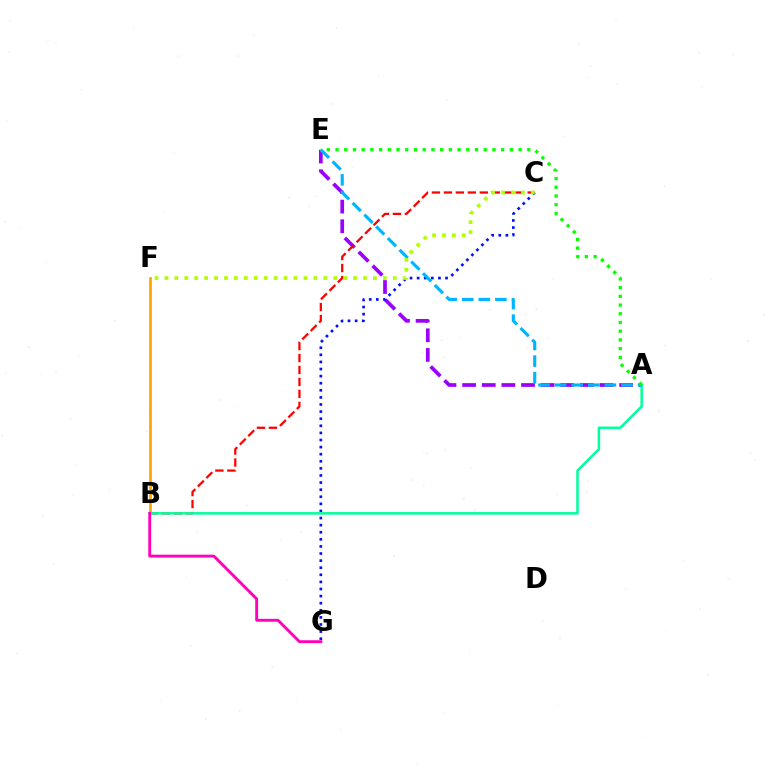{('A', 'E'): [{'color': '#9b00ff', 'line_style': 'dashed', 'thickness': 2.67}, {'color': '#00b5ff', 'line_style': 'dashed', 'thickness': 2.25}, {'color': '#08ff00', 'line_style': 'dotted', 'thickness': 2.37}], ('B', 'C'): [{'color': '#ff0000', 'line_style': 'dashed', 'thickness': 1.63}], ('C', 'G'): [{'color': '#0010ff', 'line_style': 'dotted', 'thickness': 1.93}], ('A', 'B'): [{'color': '#00ff9d', 'line_style': 'solid', 'thickness': 1.81}], ('B', 'F'): [{'color': '#ffa500', 'line_style': 'solid', 'thickness': 1.95}], ('B', 'G'): [{'color': '#ff00bd', 'line_style': 'solid', 'thickness': 2.07}], ('C', 'F'): [{'color': '#b3ff00', 'line_style': 'dotted', 'thickness': 2.7}]}